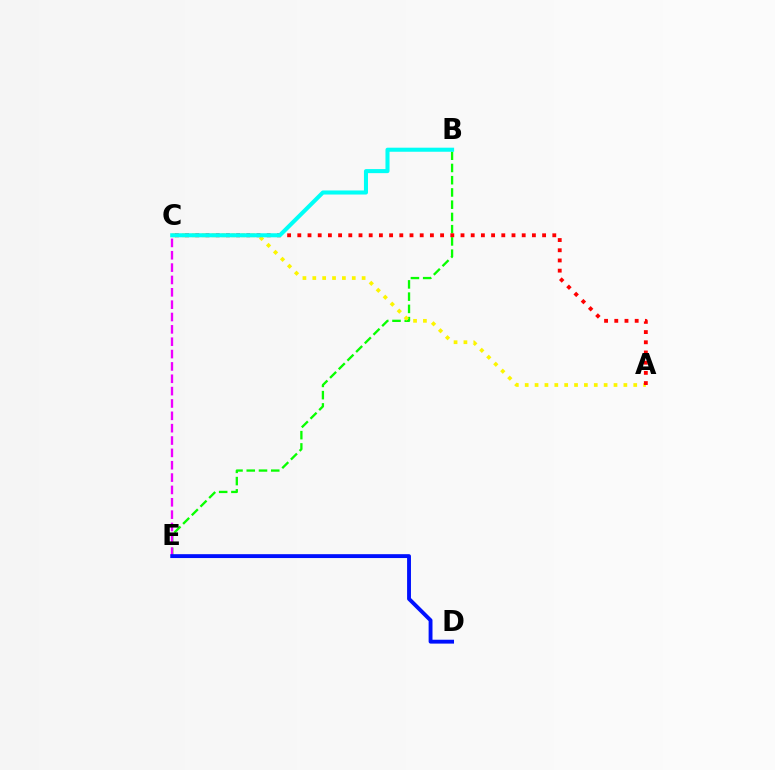{('B', 'E'): [{'color': '#08ff00', 'line_style': 'dashed', 'thickness': 1.66}], ('A', 'C'): [{'color': '#fcf500', 'line_style': 'dotted', 'thickness': 2.68}, {'color': '#ff0000', 'line_style': 'dotted', 'thickness': 2.77}], ('B', 'C'): [{'color': '#00fff6', 'line_style': 'solid', 'thickness': 2.92}], ('C', 'E'): [{'color': '#ee00ff', 'line_style': 'dashed', 'thickness': 1.68}], ('D', 'E'): [{'color': '#0010ff', 'line_style': 'solid', 'thickness': 2.79}]}